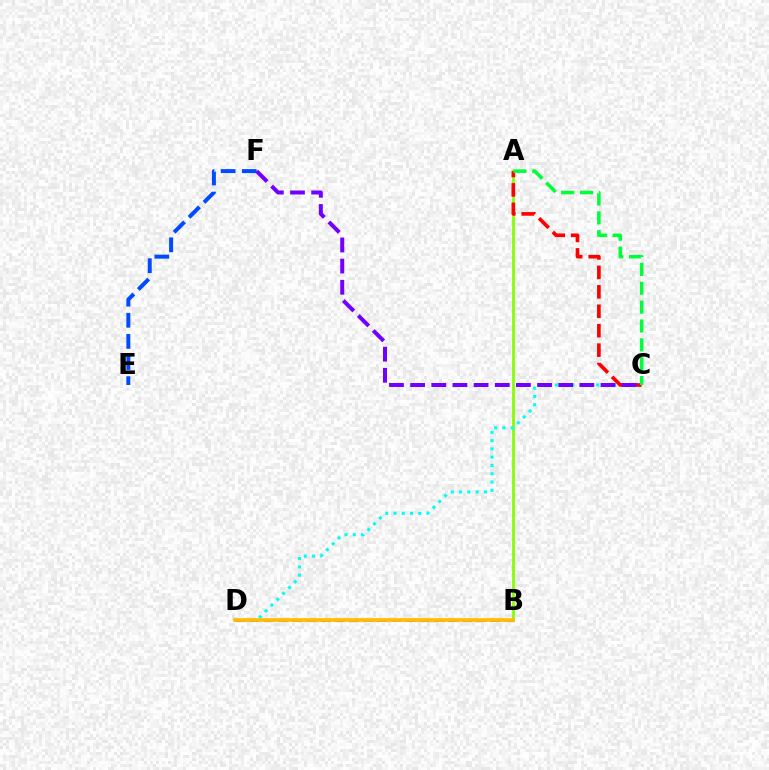{('A', 'B'): [{'color': '#84ff00', 'line_style': 'solid', 'thickness': 1.98}], ('C', 'D'): [{'color': '#00fff6', 'line_style': 'dotted', 'thickness': 2.25}], ('B', 'D'): [{'color': '#ff00cf', 'line_style': 'dashed', 'thickness': 1.93}, {'color': '#ffbd00', 'line_style': 'solid', 'thickness': 2.65}], ('E', 'F'): [{'color': '#004bff', 'line_style': 'dashed', 'thickness': 2.87}], ('A', 'C'): [{'color': '#ff0000', 'line_style': 'dashed', 'thickness': 2.64}, {'color': '#00ff39', 'line_style': 'dashed', 'thickness': 2.56}], ('C', 'F'): [{'color': '#7200ff', 'line_style': 'dashed', 'thickness': 2.87}]}